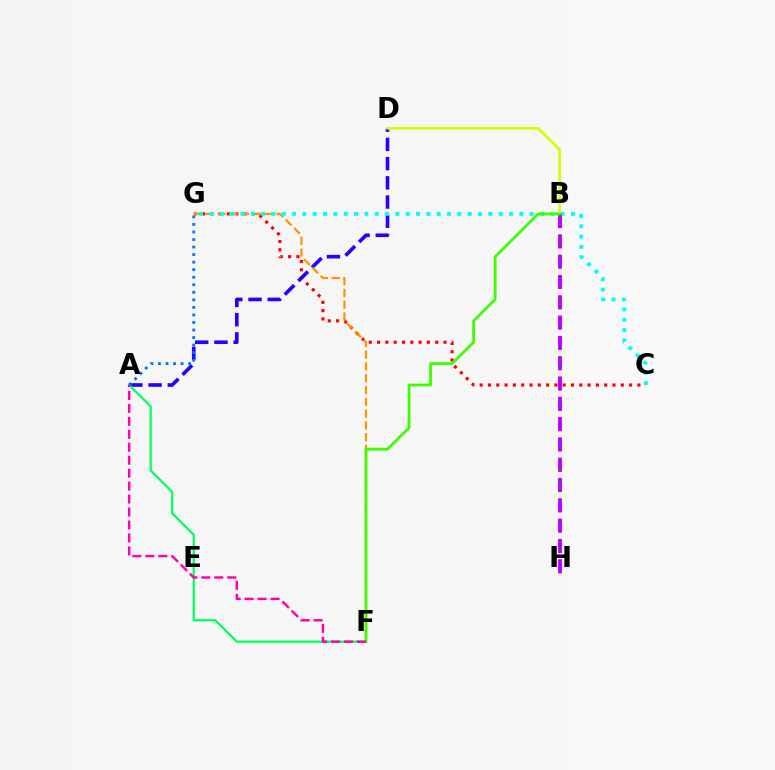{('C', 'G'): [{'color': '#ff0000', 'line_style': 'dotted', 'thickness': 2.26}, {'color': '#00fff6', 'line_style': 'dotted', 'thickness': 2.81}], ('A', 'D'): [{'color': '#2500ff', 'line_style': 'dashed', 'thickness': 2.61}], ('F', 'G'): [{'color': '#ff9400', 'line_style': 'dashed', 'thickness': 1.6}], ('A', 'F'): [{'color': '#00ff5c', 'line_style': 'solid', 'thickness': 1.61}, {'color': '#ff00ac', 'line_style': 'dashed', 'thickness': 1.76}], ('B', 'D'): [{'color': '#d1ff00', 'line_style': 'solid', 'thickness': 1.89}], ('A', 'G'): [{'color': '#0074ff', 'line_style': 'dotted', 'thickness': 2.05}], ('B', 'H'): [{'color': '#b900ff', 'line_style': 'dashed', 'thickness': 2.76}], ('B', 'F'): [{'color': '#3dff00', 'line_style': 'solid', 'thickness': 2.03}]}